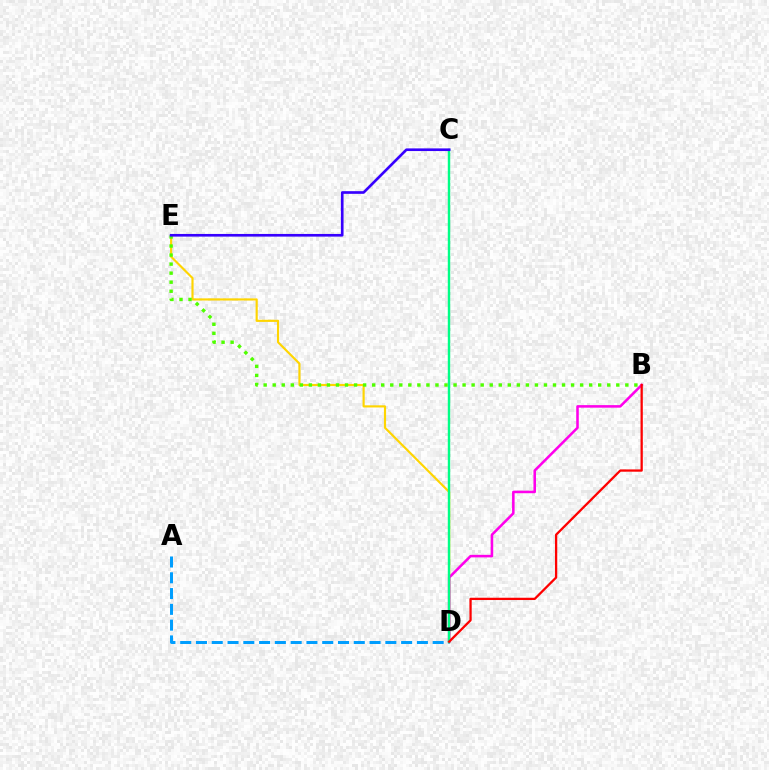{('A', 'D'): [{'color': '#009eff', 'line_style': 'dashed', 'thickness': 2.14}], ('D', 'E'): [{'color': '#ffd500', 'line_style': 'solid', 'thickness': 1.55}], ('B', 'D'): [{'color': '#ff00ed', 'line_style': 'solid', 'thickness': 1.83}, {'color': '#ff0000', 'line_style': 'solid', 'thickness': 1.64}], ('C', 'D'): [{'color': '#00ff86', 'line_style': 'solid', 'thickness': 1.74}], ('B', 'E'): [{'color': '#4fff00', 'line_style': 'dotted', 'thickness': 2.46}], ('C', 'E'): [{'color': '#3700ff', 'line_style': 'solid', 'thickness': 1.91}]}